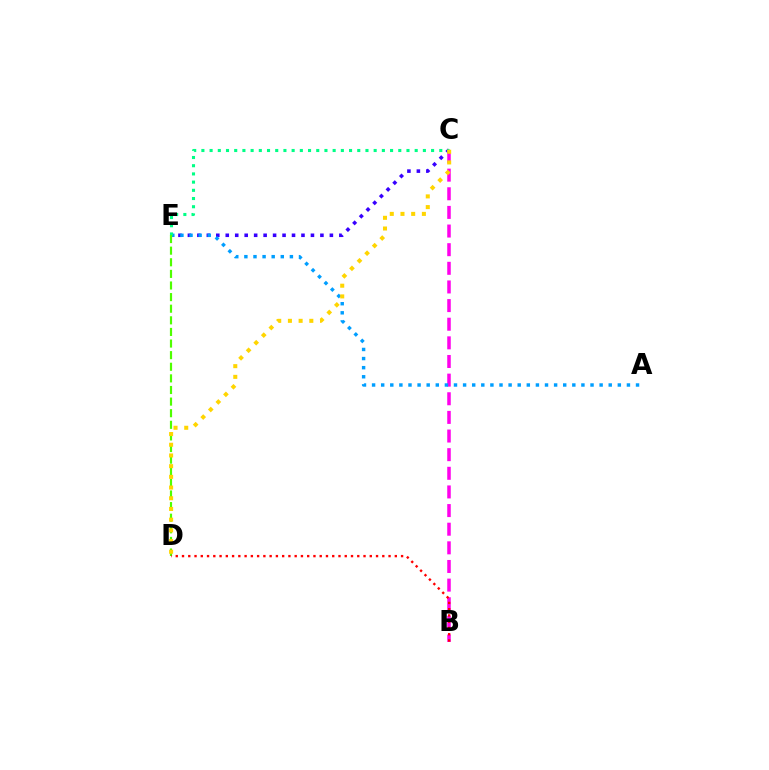{('B', 'C'): [{'color': '#ff00ed', 'line_style': 'dashed', 'thickness': 2.53}], ('C', 'E'): [{'color': '#3700ff', 'line_style': 'dotted', 'thickness': 2.57}, {'color': '#00ff86', 'line_style': 'dotted', 'thickness': 2.23}], ('A', 'E'): [{'color': '#009eff', 'line_style': 'dotted', 'thickness': 2.47}], ('D', 'E'): [{'color': '#4fff00', 'line_style': 'dashed', 'thickness': 1.58}], ('B', 'D'): [{'color': '#ff0000', 'line_style': 'dotted', 'thickness': 1.7}], ('C', 'D'): [{'color': '#ffd500', 'line_style': 'dotted', 'thickness': 2.91}]}